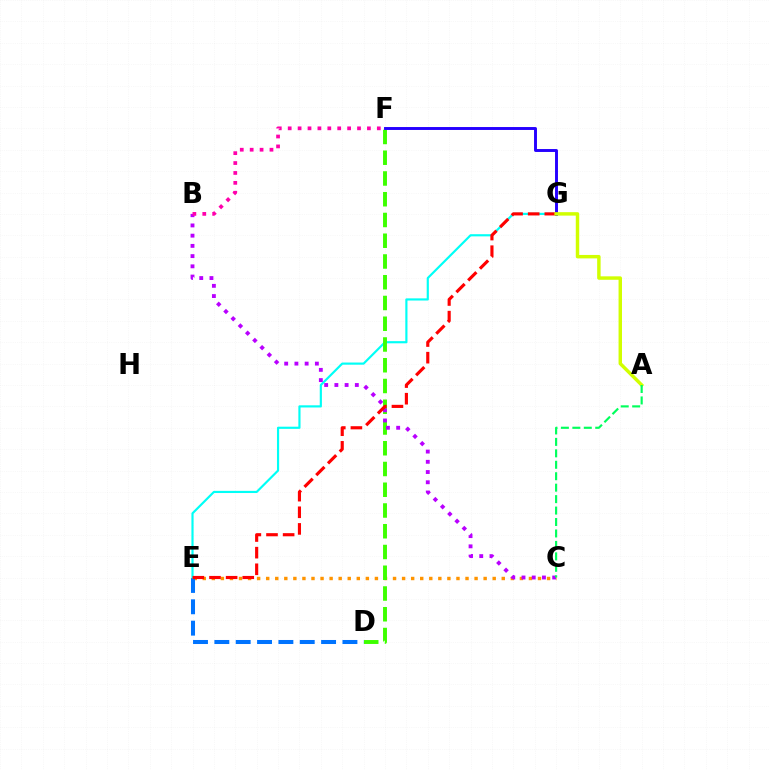{('C', 'E'): [{'color': '#ff9400', 'line_style': 'dotted', 'thickness': 2.46}], ('D', 'E'): [{'color': '#0074ff', 'line_style': 'dashed', 'thickness': 2.9}], ('E', 'G'): [{'color': '#00fff6', 'line_style': 'solid', 'thickness': 1.56}, {'color': '#ff0000', 'line_style': 'dashed', 'thickness': 2.26}], ('D', 'F'): [{'color': '#3dff00', 'line_style': 'dashed', 'thickness': 2.82}], ('F', 'G'): [{'color': '#2500ff', 'line_style': 'solid', 'thickness': 2.1}], ('B', 'C'): [{'color': '#b900ff', 'line_style': 'dotted', 'thickness': 2.78}], ('B', 'F'): [{'color': '#ff00ac', 'line_style': 'dotted', 'thickness': 2.69}], ('A', 'G'): [{'color': '#d1ff00', 'line_style': 'solid', 'thickness': 2.48}], ('A', 'C'): [{'color': '#00ff5c', 'line_style': 'dashed', 'thickness': 1.56}]}